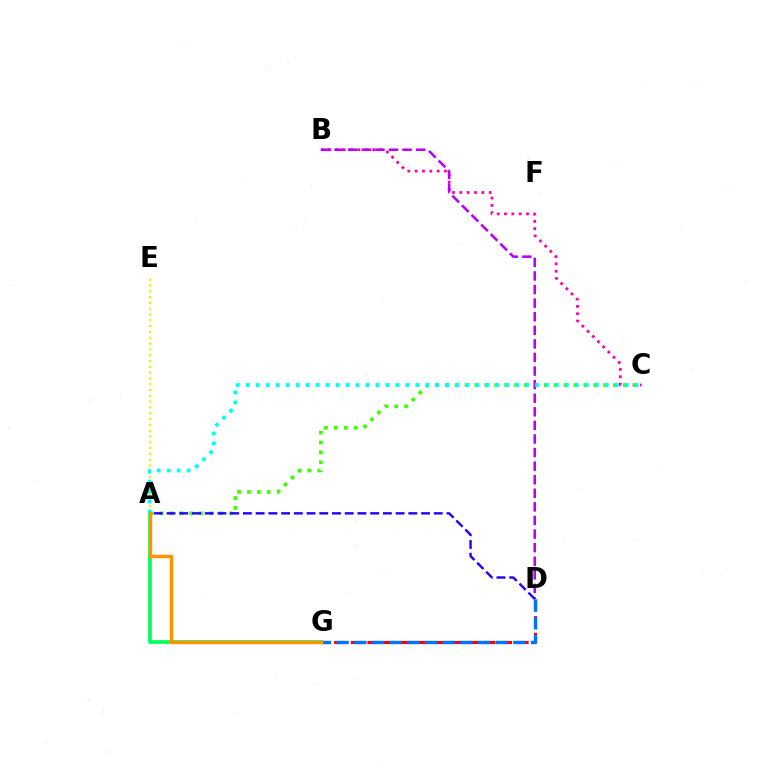{('A', 'E'): [{'color': '#d1ff00', 'line_style': 'dotted', 'thickness': 1.58}], ('A', 'G'): [{'color': '#00ff5c', 'line_style': 'solid', 'thickness': 2.66}, {'color': '#ff9400', 'line_style': 'solid', 'thickness': 2.49}], ('D', 'G'): [{'color': '#ff0000', 'line_style': 'dashed', 'thickness': 2.26}, {'color': '#0074ff', 'line_style': 'dashed', 'thickness': 2.4}], ('B', 'C'): [{'color': '#ff00ac', 'line_style': 'dotted', 'thickness': 1.99}], ('A', 'C'): [{'color': '#3dff00', 'line_style': 'dotted', 'thickness': 2.69}, {'color': '#00fff6', 'line_style': 'dotted', 'thickness': 2.71}], ('B', 'D'): [{'color': '#b900ff', 'line_style': 'dashed', 'thickness': 1.85}], ('A', 'D'): [{'color': '#2500ff', 'line_style': 'dashed', 'thickness': 1.73}]}